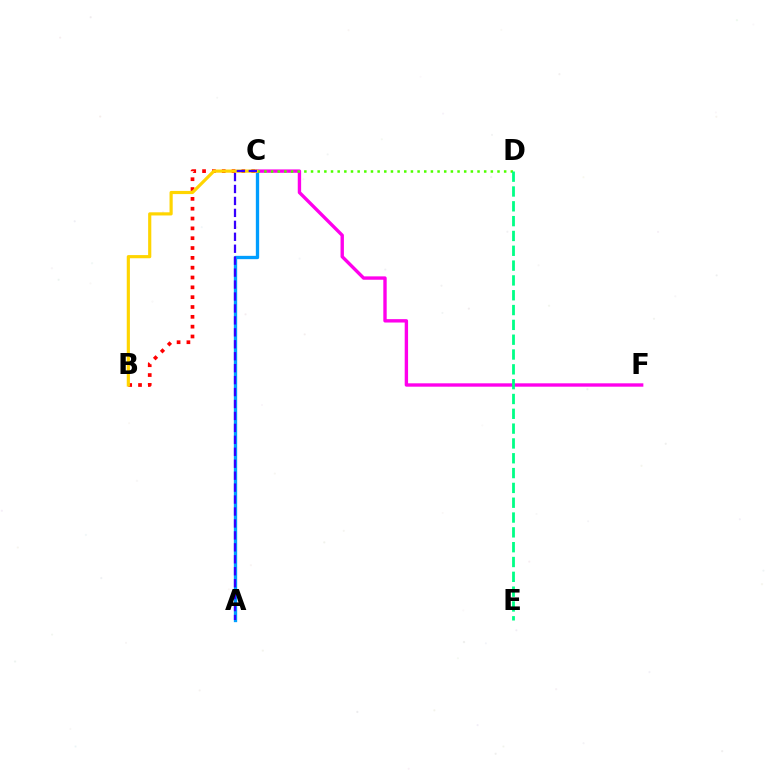{('B', 'C'): [{'color': '#ff0000', 'line_style': 'dotted', 'thickness': 2.67}, {'color': '#ffd500', 'line_style': 'solid', 'thickness': 2.28}], ('A', 'C'): [{'color': '#009eff', 'line_style': 'solid', 'thickness': 2.39}, {'color': '#3700ff', 'line_style': 'dashed', 'thickness': 1.62}], ('C', 'F'): [{'color': '#ff00ed', 'line_style': 'solid', 'thickness': 2.43}], ('C', 'D'): [{'color': '#4fff00', 'line_style': 'dotted', 'thickness': 1.81}], ('D', 'E'): [{'color': '#00ff86', 'line_style': 'dashed', 'thickness': 2.01}]}